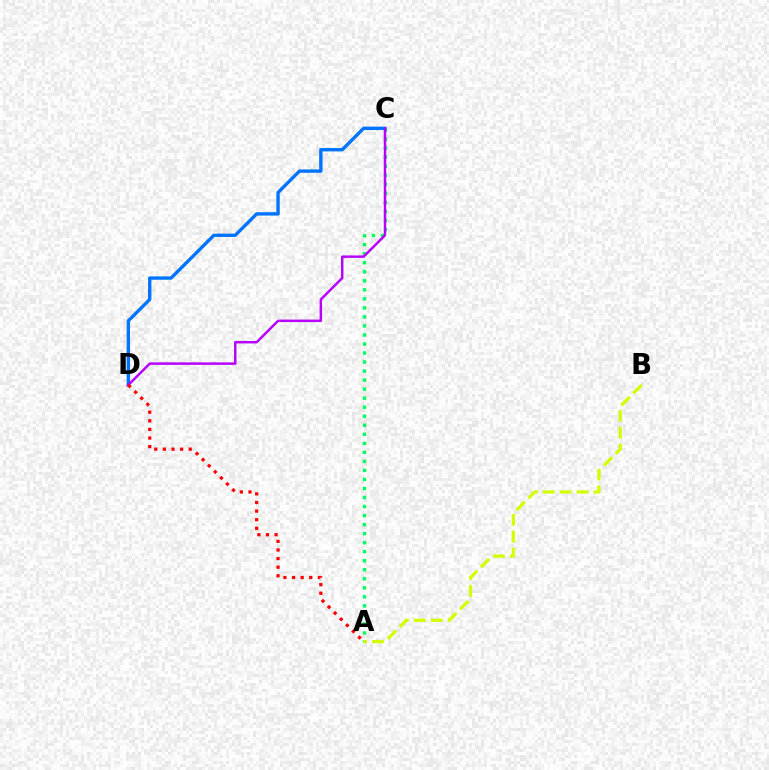{('A', 'C'): [{'color': '#00ff5c', 'line_style': 'dotted', 'thickness': 2.45}], ('C', 'D'): [{'color': '#0074ff', 'line_style': 'solid', 'thickness': 2.42}, {'color': '#b900ff', 'line_style': 'solid', 'thickness': 1.77}], ('A', 'B'): [{'color': '#d1ff00', 'line_style': 'dashed', 'thickness': 2.3}], ('A', 'D'): [{'color': '#ff0000', 'line_style': 'dotted', 'thickness': 2.34}]}